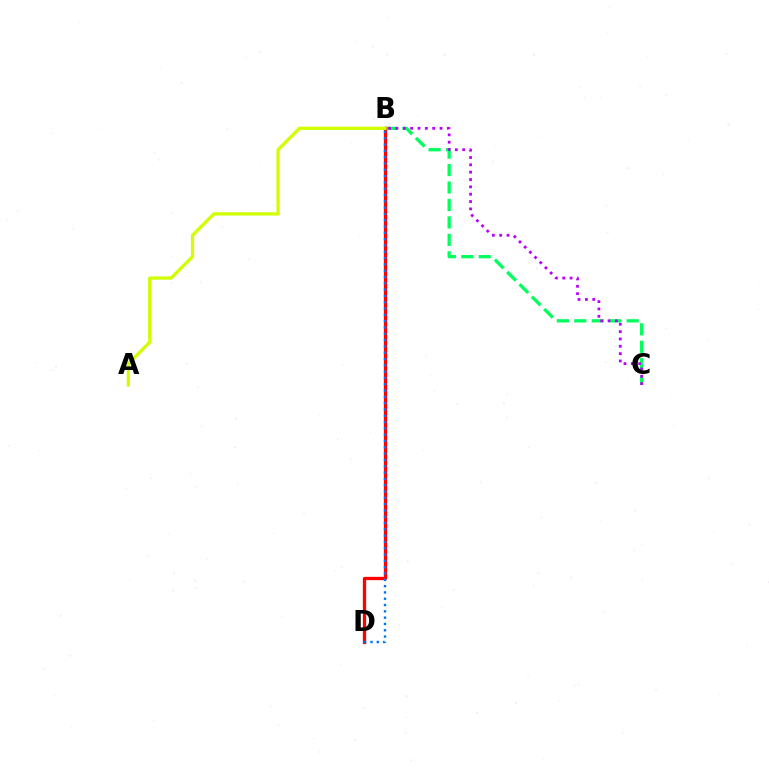{('B', 'C'): [{'color': '#00ff5c', 'line_style': 'dashed', 'thickness': 2.37}, {'color': '#b900ff', 'line_style': 'dotted', 'thickness': 1.99}], ('B', 'D'): [{'color': '#ff0000', 'line_style': 'solid', 'thickness': 2.37}, {'color': '#0074ff', 'line_style': 'dotted', 'thickness': 1.71}], ('A', 'B'): [{'color': '#d1ff00', 'line_style': 'solid', 'thickness': 2.36}]}